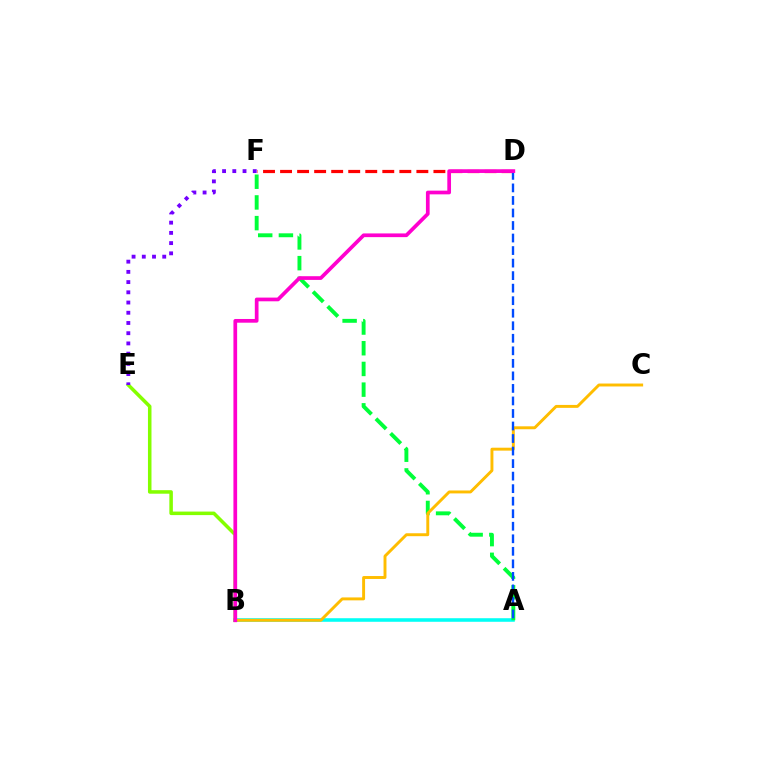{('A', 'B'): [{'color': '#00fff6', 'line_style': 'solid', 'thickness': 2.56}], ('A', 'F'): [{'color': '#00ff39', 'line_style': 'dashed', 'thickness': 2.81}], ('B', 'E'): [{'color': '#84ff00', 'line_style': 'solid', 'thickness': 2.54}], ('B', 'C'): [{'color': '#ffbd00', 'line_style': 'solid', 'thickness': 2.11}], ('D', 'F'): [{'color': '#ff0000', 'line_style': 'dashed', 'thickness': 2.31}], ('E', 'F'): [{'color': '#7200ff', 'line_style': 'dotted', 'thickness': 2.78}], ('A', 'D'): [{'color': '#004bff', 'line_style': 'dashed', 'thickness': 1.7}], ('B', 'D'): [{'color': '#ff00cf', 'line_style': 'solid', 'thickness': 2.67}]}